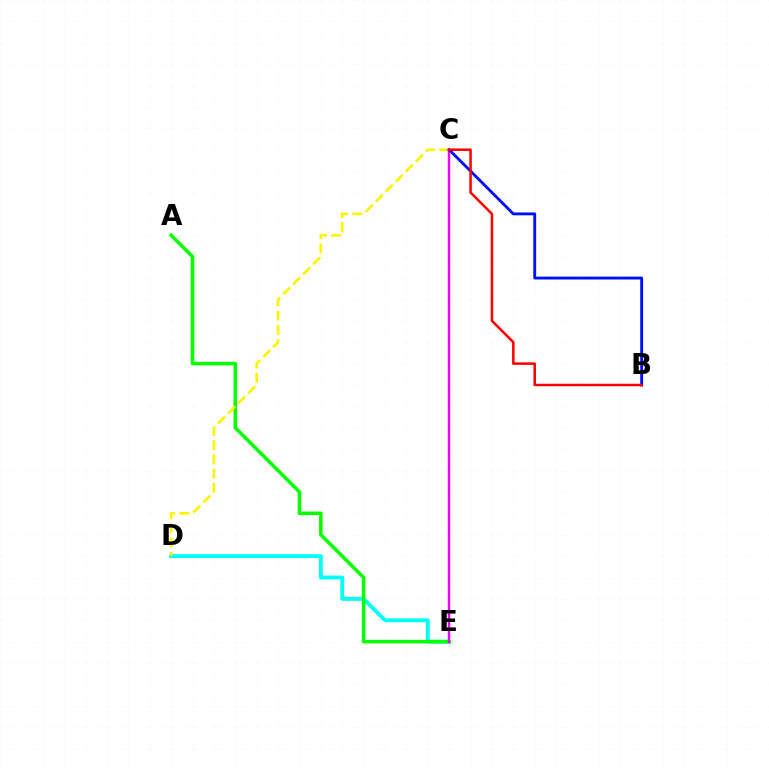{('D', 'E'): [{'color': '#00fff6', 'line_style': 'solid', 'thickness': 2.78}], ('A', 'E'): [{'color': '#08ff00', 'line_style': 'solid', 'thickness': 2.56}], ('C', 'D'): [{'color': '#fcf500', 'line_style': 'dashed', 'thickness': 1.93}], ('C', 'E'): [{'color': '#ee00ff', 'line_style': 'solid', 'thickness': 1.76}], ('B', 'C'): [{'color': '#0010ff', 'line_style': 'solid', 'thickness': 2.06}, {'color': '#ff0000', 'line_style': 'solid', 'thickness': 1.81}]}